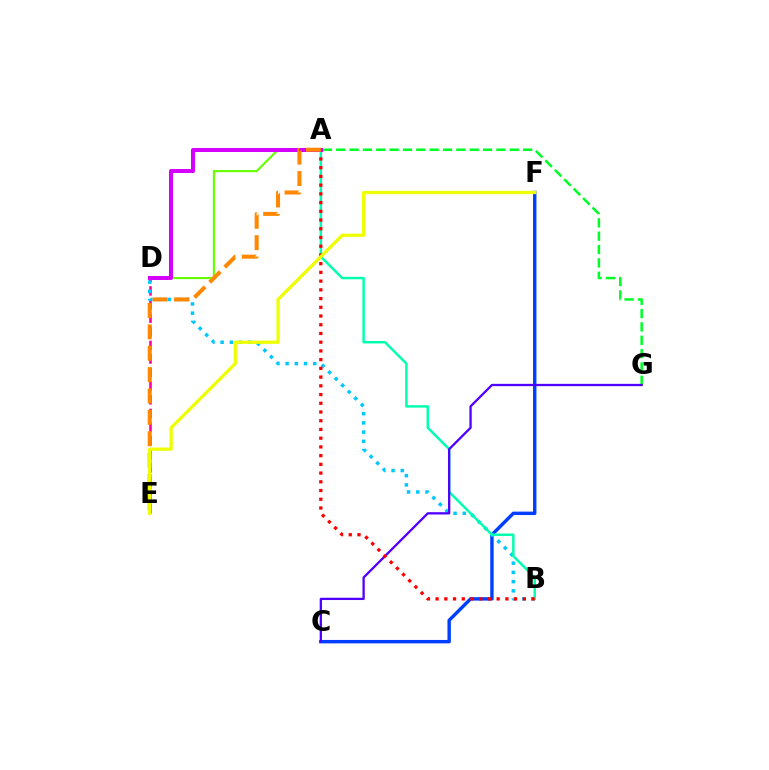{('A', 'G'): [{'color': '#00ff27', 'line_style': 'dashed', 'thickness': 1.81}], ('C', 'F'): [{'color': '#003fff', 'line_style': 'solid', 'thickness': 2.46}], ('D', 'E'): [{'color': '#ff00a0', 'line_style': 'dashed', 'thickness': 1.85}], ('B', 'D'): [{'color': '#00c7ff', 'line_style': 'dotted', 'thickness': 2.51}], ('A', 'B'): [{'color': '#00ffaf', 'line_style': 'solid', 'thickness': 1.78}, {'color': '#ff0000', 'line_style': 'dotted', 'thickness': 2.37}], ('A', 'D'): [{'color': '#66ff00', 'line_style': 'solid', 'thickness': 1.52}, {'color': '#d600ff', 'line_style': 'solid', 'thickness': 2.88}], ('C', 'G'): [{'color': '#4f00ff', 'line_style': 'solid', 'thickness': 1.65}], ('A', 'E'): [{'color': '#ff8800', 'line_style': 'dashed', 'thickness': 2.9}], ('E', 'F'): [{'color': '#eeff00', 'line_style': 'solid', 'thickness': 2.35}]}